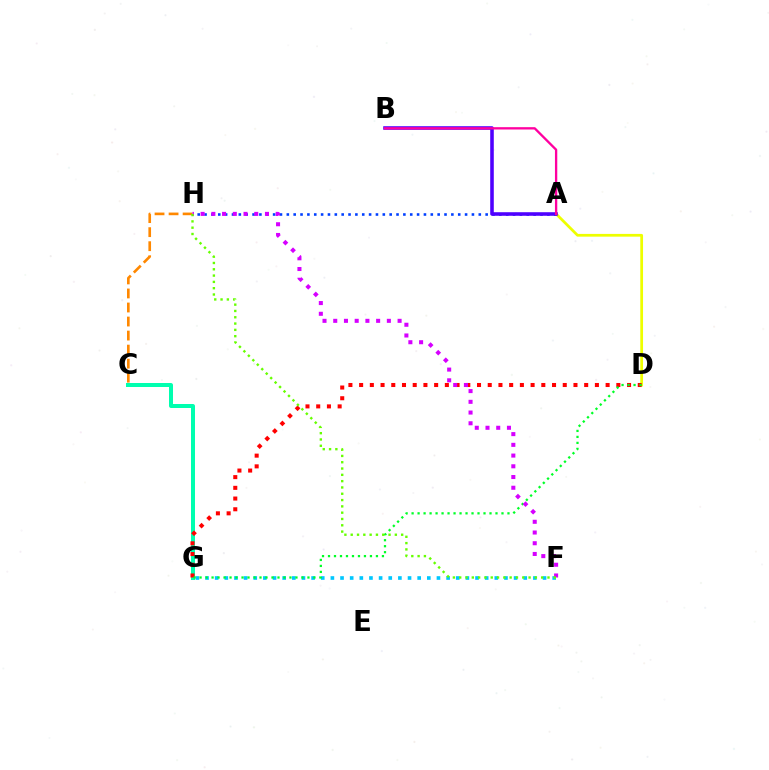{('C', 'G'): [{'color': '#00ffaf', 'line_style': 'solid', 'thickness': 2.87}], ('A', 'D'): [{'color': '#eeff00', 'line_style': 'solid', 'thickness': 1.98}], ('D', 'G'): [{'color': '#ff0000', 'line_style': 'dotted', 'thickness': 2.91}, {'color': '#00ff27', 'line_style': 'dotted', 'thickness': 1.63}], ('F', 'G'): [{'color': '#00c7ff', 'line_style': 'dotted', 'thickness': 2.62}], ('A', 'H'): [{'color': '#003fff', 'line_style': 'dotted', 'thickness': 1.86}], ('C', 'H'): [{'color': '#ff8800', 'line_style': 'dashed', 'thickness': 1.91}], ('A', 'B'): [{'color': '#4f00ff', 'line_style': 'solid', 'thickness': 2.57}, {'color': '#ff00a0', 'line_style': 'solid', 'thickness': 1.67}], ('F', 'H'): [{'color': '#d600ff', 'line_style': 'dotted', 'thickness': 2.91}, {'color': '#66ff00', 'line_style': 'dotted', 'thickness': 1.71}]}